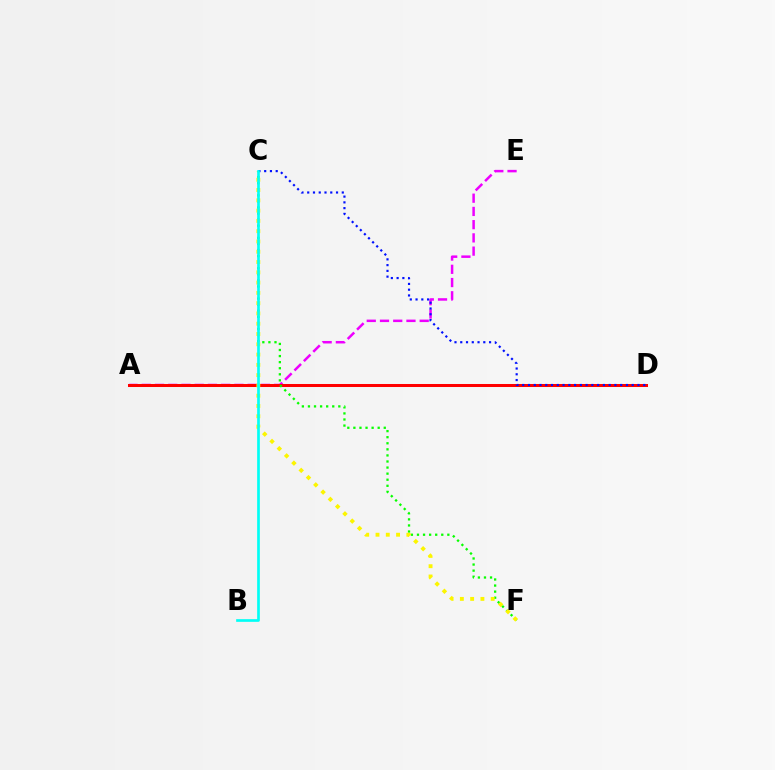{('A', 'E'): [{'color': '#ee00ff', 'line_style': 'dashed', 'thickness': 1.8}], ('A', 'D'): [{'color': '#ff0000', 'line_style': 'solid', 'thickness': 2.17}], ('C', 'F'): [{'color': '#08ff00', 'line_style': 'dotted', 'thickness': 1.65}, {'color': '#fcf500', 'line_style': 'dotted', 'thickness': 2.79}], ('C', 'D'): [{'color': '#0010ff', 'line_style': 'dotted', 'thickness': 1.57}], ('B', 'C'): [{'color': '#00fff6', 'line_style': 'solid', 'thickness': 1.93}]}